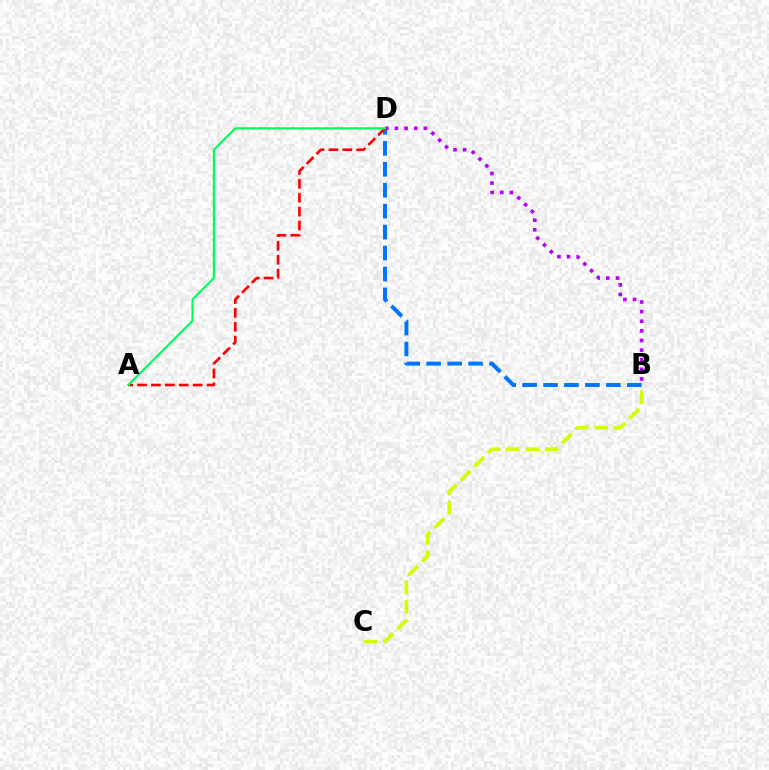{('B', 'D'): [{'color': '#0074ff', 'line_style': 'dashed', 'thickness': 2.85}, {'color': '#b900ff', 'line_style': 'dotted', 'thickness': 2.62}], ('A', 'D'): [{'color': '#ff0000', 'line_style': 'dashed', 'thickness': 1.89}, {'color': '#00ff5c', 'line_style': 'solid', 'thickness': 1.57}], ('B', 'C'): [{'color': '#d1ff00', 'line_style': 'dashed', 'thickness': 2.64}]}